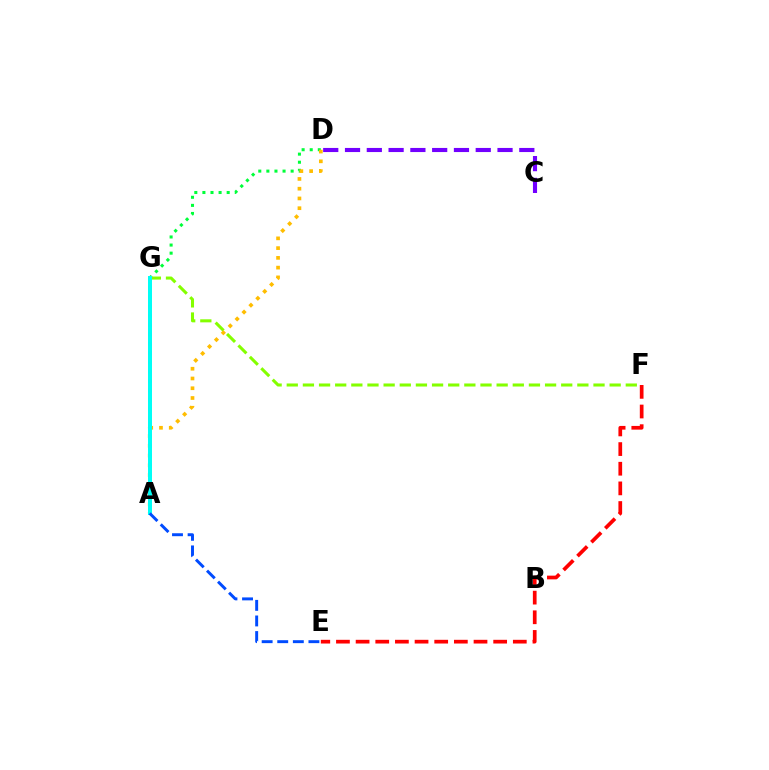{('D', 'G'): [{'color': '#00ff39', 'line_style': 'dotted', 'thickness': 2.2}], ('F', 'G'): [{'color': '#84ff00', 'line_style': 'dashed', 'thickness': 2.19}], ('A', 'D'): [{'color': '#ffbd00', 'line_style': 'dotted', 'thickness': 2.65}], ('C', 'D'): [{'color': '#7200ff', 'line_style': 'dashed', 'thickness': 2.96}], ('E', 'F'): [{'color': '#ff0000', 'line_style': 'dashed', 'thickness': 2.67}], ('A', 'G'): [{'color': '#ff00cf', 'line_style': 'dotted', 'thickness': 2.53}, {'color': '#00fff6', 'line_style': 'solid', 'thickness': 2.87}], ('A', 'E'): [{'color': '#004bff', 'line_style': 'dashed', 'thickness': 2.12}]}